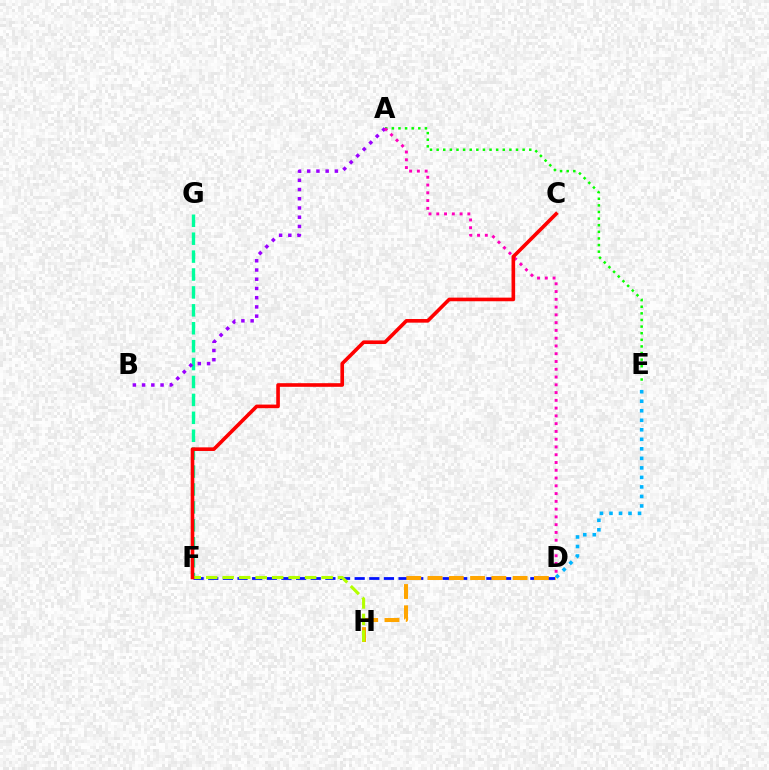{('D', 'F'): [{'color': '#0010ff', 'line_style': 'dashed', 'thickness': 1.99}], ('F', 'G'): [{'color': '#00ff9d', 'line_style': 'dashed', 'thickness': 2.43}], ('A', 'E'): [{'color': '#08ff00', 'line_style': 'dotted', 'thickness': 1.8}], ('D', 'H'): [{'color': '#ffa500', 'line_style': 'dashed', 'thickness': 2.89}], ('D', 'E'): [{'color': '#00b5ff', 'line_style': 'dotted', 'thickness': 2.59}], ('A', 'B'): [{'color': '#9b00ff', 'line_style': 'dotted', 'thickness': 2.51}], ('F', 'H'): [{'color': '#b3ff00', 'line_style': 'dashed', 'thickness': 2.24}], ('A', 'D'): [{'color': '#ff00bd', 'line_style': 'dotted', 'thickness': 2.11}], ('C', 'F'): [{'color': '#ff0000', 'line_style': 'solid', 'thickness': 2.61}]}